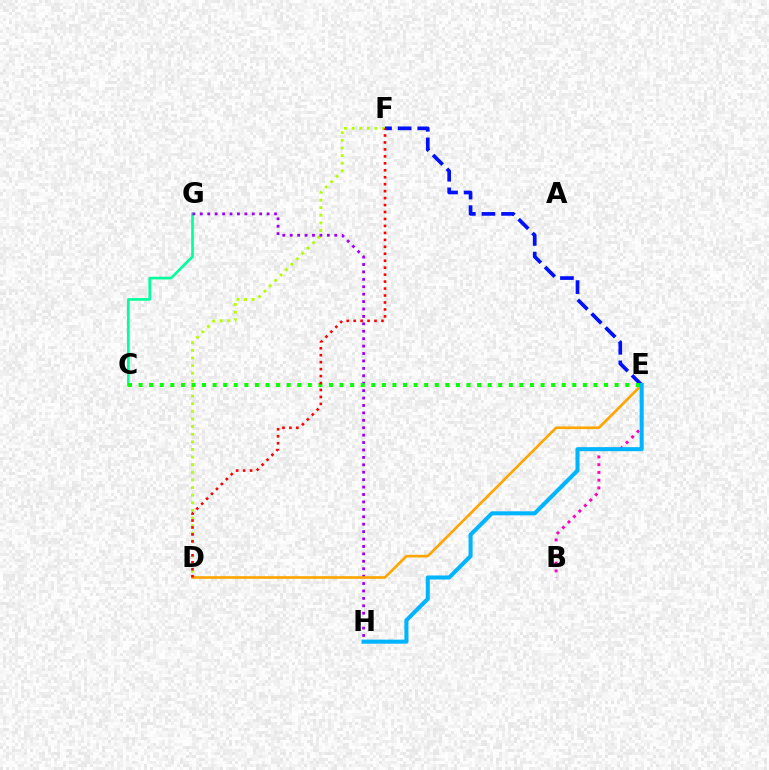{('C', 'G'): [{'color': '#00ff9d', 'line_style': 'solid', 'thickness': 1.91}], ('B', 'E'): [{'color': '#ff00bd', 'line_style': 'dotted', 'thickness': 2.1}], ('D', 'F'): [{'color': '#b3ff00', 'line_style': 'dotted', 'thickness': 2.07}, {'color': '#ff0000', 'line_style': 'dotted', 'thickness': 1.89}], ('E', 'F'): [{'color': '#0010ff', 'line_style': 'dashed', 'thickness': 2.66}], ('G', 'H'): [{'color': '#9b00ff', 'line_style': 'dotted', 'thickness': 2.02}], ('D', 'E'): [{'color': '#ffa500', 'line_style': 'solid', 'thickness': 1.9}], ('C', 'E'): [{'color': '#08ff00', 'line_style': 'dotted', 'thickness': 2.87}], ('E', 'H'): [{'color': '#00b5ff', 'line_style': 'solid', 'thickness': 2.92}]}